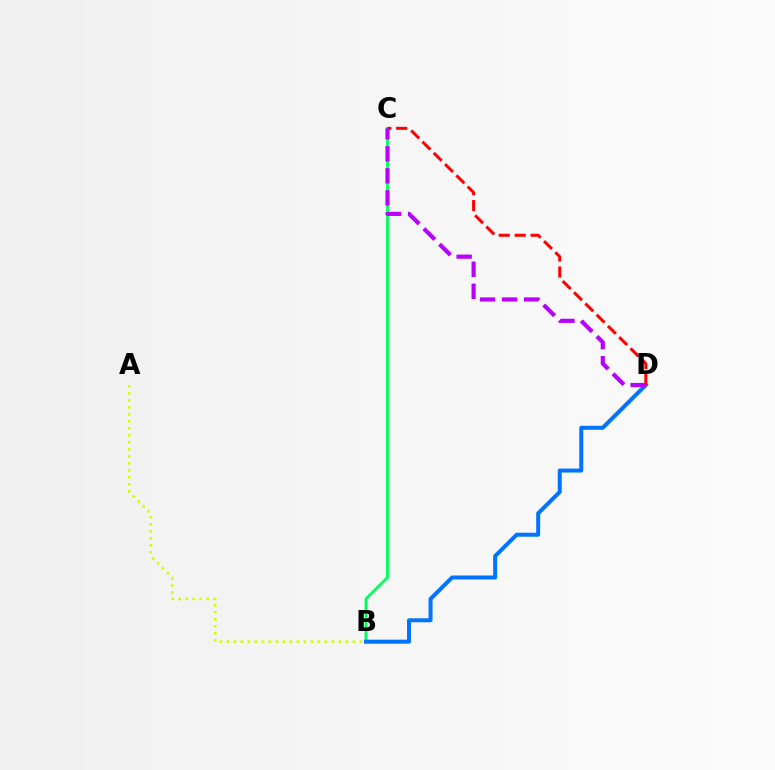{('B', 'C'): [{'color': '#00ff5c', 'line_style': 'solid', 'thickness': 2.03}], ('B', 'D'): [{'color': '#0074ff', 'line_style': 'solid', 'thickness': 2.88}], ('C', 'D'): [{'color': '#ff0000', 'line_style': 'dashed', 'thickness': 2.16}, {'color': '#b900ff', 'line_style': 'dashed', 'thickness': 3.0}], ('A', 'B'): [{'color': '#d1ff00', 'line_style': 'dotted', 'thickness': 1.9}]}